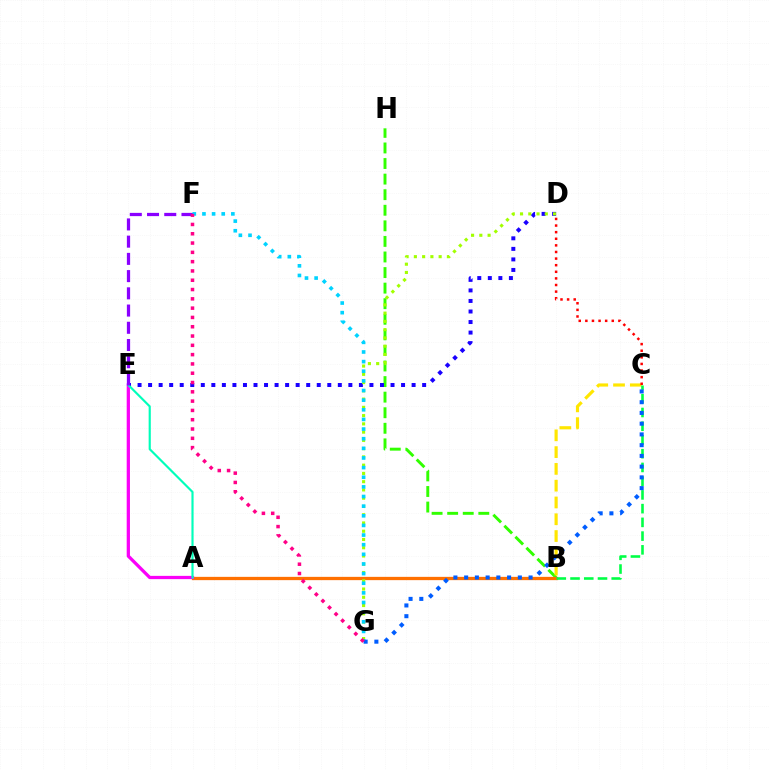{('B', 'H'): [{'color': '#31ff00', 'line_style': 'dashed', 'thickness': 2.12}], ('A', 'B'): [{'color': '#ff7000', 'line_style': 'solid', 'thickness': 2.36}], ('B', 'C'): [{'color': '#ffe600', 'line_style': 'dashed', 'thickness': 2.28}, {'color': '#00ff45', 'line_style': 'dashed', 'thickness': 1.87}], ('D', 'E'): [{'color': '#1900ff', 'line_style': 'dotted', 'thickness': 2.86}], ('A', 'E'): [{'color': '#fa00f9', 'line_style': 'solid', 'thickness': 2.35}, {'color': '#00ffbb', 'line_style': 'solid', 'thickness': 1.55}], ('E', 'F'): [{'color': '#8a00ff', 'line_style': 'dashed', 'thickness': 2.34}], ('D', 'G'): [{'color': '#a2ff00', 'line_style': 'dotted', 'thickness': 2.24}], ('F', 'G'): [{'color': '#00d3ff', 'line_style': 'dotted', 'thickness': 2.62}, {'color': '#ff0088', 'line_style': 'dotted', 'thickness': 2.53}], ('C', 'D'): [{'color': '#ff0000', 'line_style': 'dotted', 'thickness': 1.79}], ('C', 'G'): [{'color': '#005dff', 'line_style': 'dotted', 'thickness': 2.92}]}